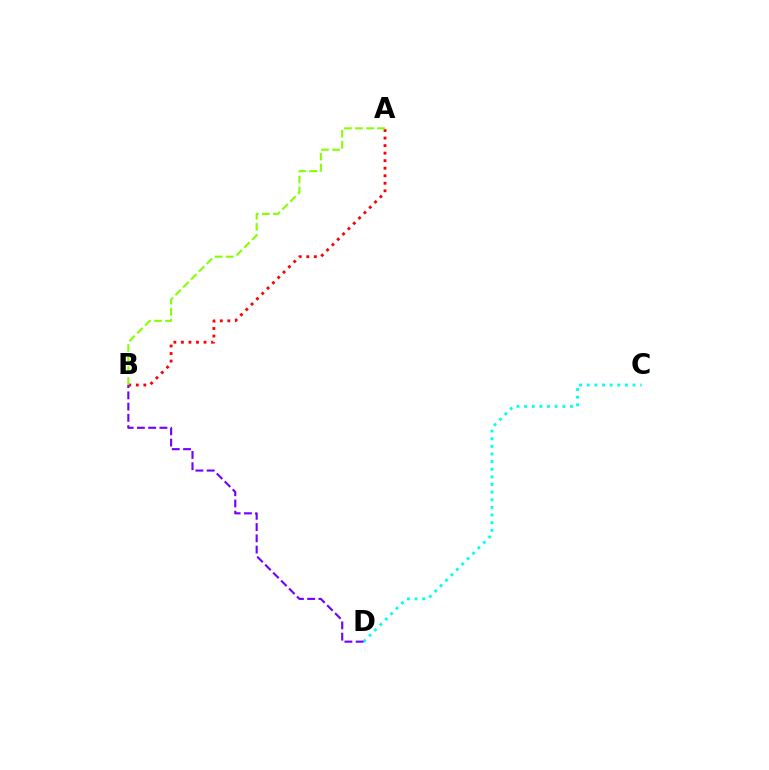{('C', 'D'): [{'color': '#00fff6', 'line_style': 'dotted', 'thickness': 2.07}], ('A', 'B'): [{'color': '#ff0000', 'line_style': 'dotted', 'thickness': 2.05}, {'color': '#84ff00', 'line_style': 'dashed', 'thickness': 1.5}], ('B', 'D'): [{'color': '#7200ff', 'line_style': 'dashed', 'thickness': 1.53}]}